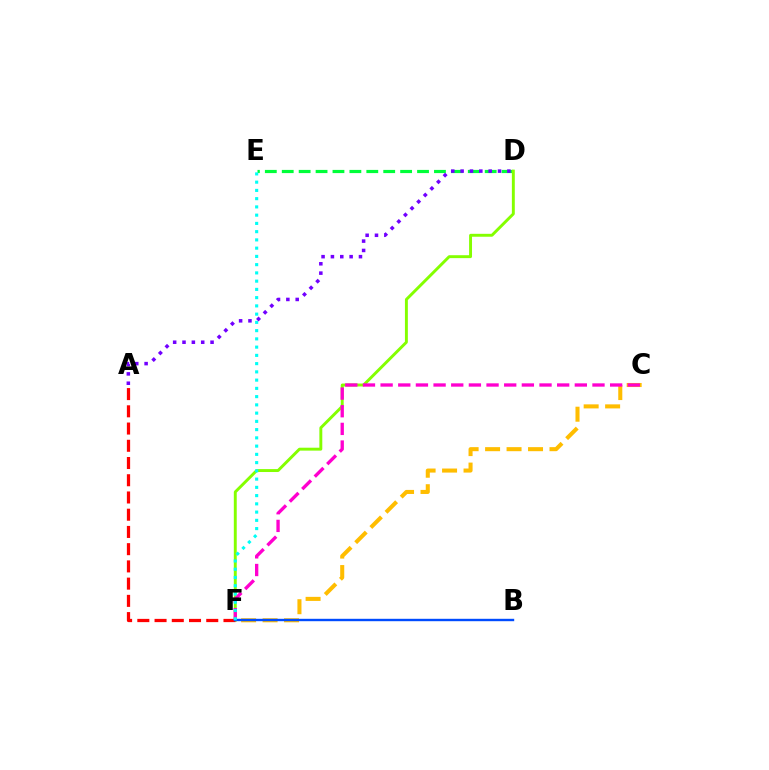{('D', 'E'): [{'color': '#00ff39', 'line_style': 'dashed', 'thickness': 2.3}], ('D', 'F'): [{'color': '#84ff00', 'line_style': 'solid', 'thickness': 2.1}], ('A', 'F'): [{'color': '#ff0000', 'line_style': 'dashed', 'thickness': 2.34}], ('C', 'F'): [{'color': '#ffbd00', 'line_style': 'dashed', 'thickness': 2.92}, {'color': '#ff00cf', 'line_style': 'dashed', 'thickness': 2.4}], ('B', 'F'): [{'color': '#004bff', 'line_style': 'solid', 'thickness': 1.73}], ('E', 'F'): [{'color': '#00fff6', 'line_style': 'dotted', 'thickness': 2.24}], ('A', 'D'): [{'color': '#7200ff', 'line_style': 'dotted', 'thickness': 2.54}]}